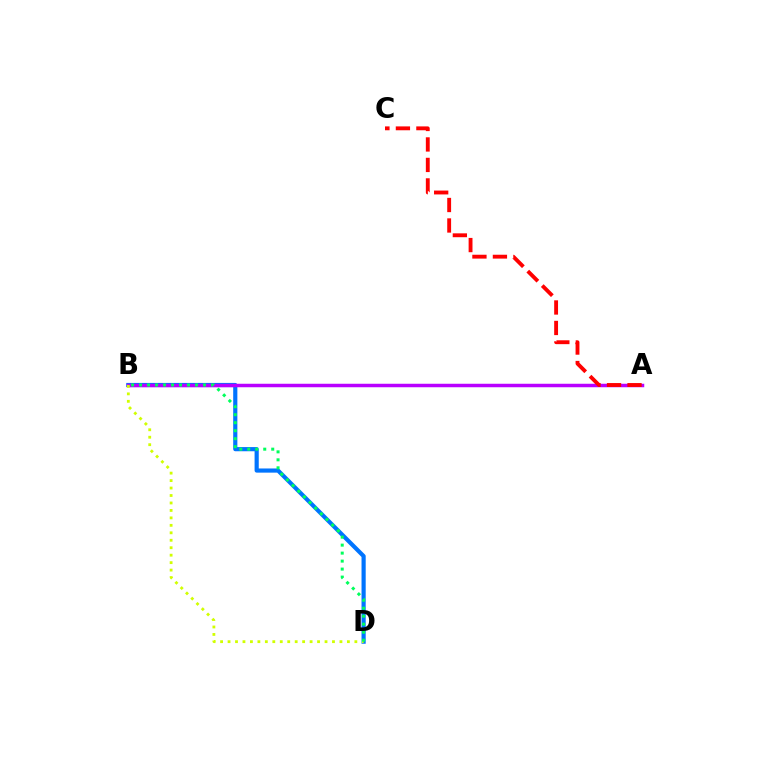{('B', 'D'): [{'color': '#0074ff', 'line_style': 'solid', 'thickness': 3.0}, {'color': '#d1ff00', 'line_style': 'dotted', 'thickness': 2.03}, {'color': '#00ff5c', 'line_style': 'dotted', 'thickness': 2.17}], ('A', 'B'): [{'color': '#b900ff', 'line_style': 'solid', 'thickness': 2.51}], ('A', 'C'): [{'color': '#ff0000', 'line_style': 'dashed', 'thickness': 2.78}]}